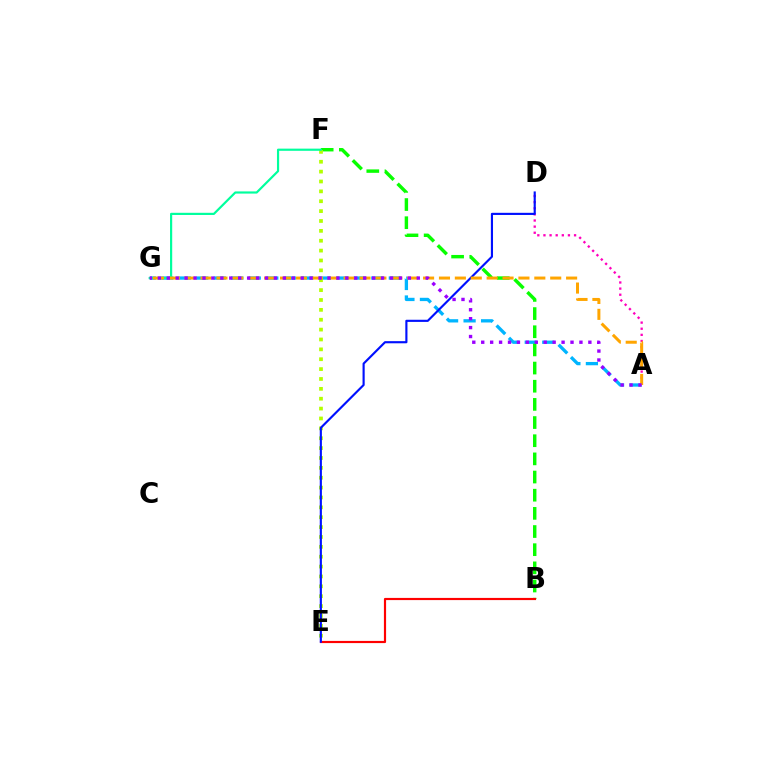{('A', 'D'): [{'color': '#ff00bd', 'line_style': 'dotted', 'thickness': 1.66}], ('A', 'G'): [{'color': '#00b5ff', 'line_style': 'dashed', 'thickness': 2.38}, {'color': '#ffa500', 'line_style': 'dashed', 'thickness': 2.16}, {'color': '#9b00ff', 'line_style': 'dotted', 'thickness': 2.43}], ('B', 'F'): [{'color': '#08ff00', 'line_style': 'dashed', 'thickness': 2.47}], ('E', 'F'): [{'color': '#b3ff00', 'line_style': 'dotted', 'thickness': 2.68}], ('F', 'G'): [{'color': '#00ff9d', 'line_style': 'solid', 'thickness': 1.57}], ('B', 'E'): [{'color': '#ff0000', 'line_style': 'solid', 'thickness': 1.57}], ('D', 'E'): [{'color': '#0010ff', 'line_style': 'solid', 'thickness': 1.54}]}